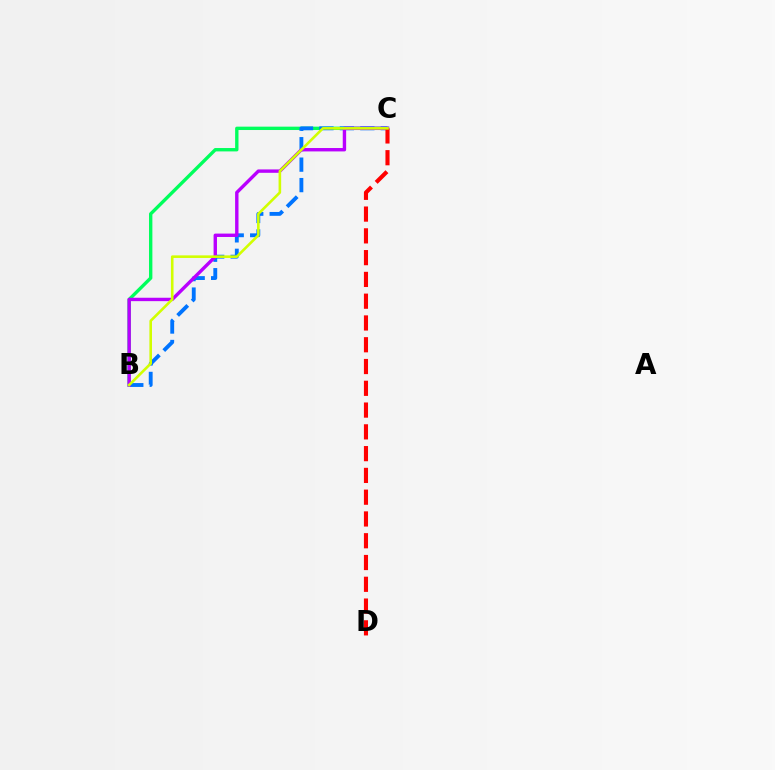{('B', 'C'): [{'color': '#00ff5c', 'line_style': 'solid', 'thickness': 2.42}, {'color': '#0074ff', 'line_style': 'dashed', 'thickness': 2.78}, {'color': '#b900ff', 'line_style': 'solid', 'thickness': 2.44}, {'color': '#d1ff00', 'line_style': 'solid', 'thickness': 1.87}], ('C', 'D'): [{'color': '#ff0000', 'line_style': 'dashed', 'thickness': 2.96}]}